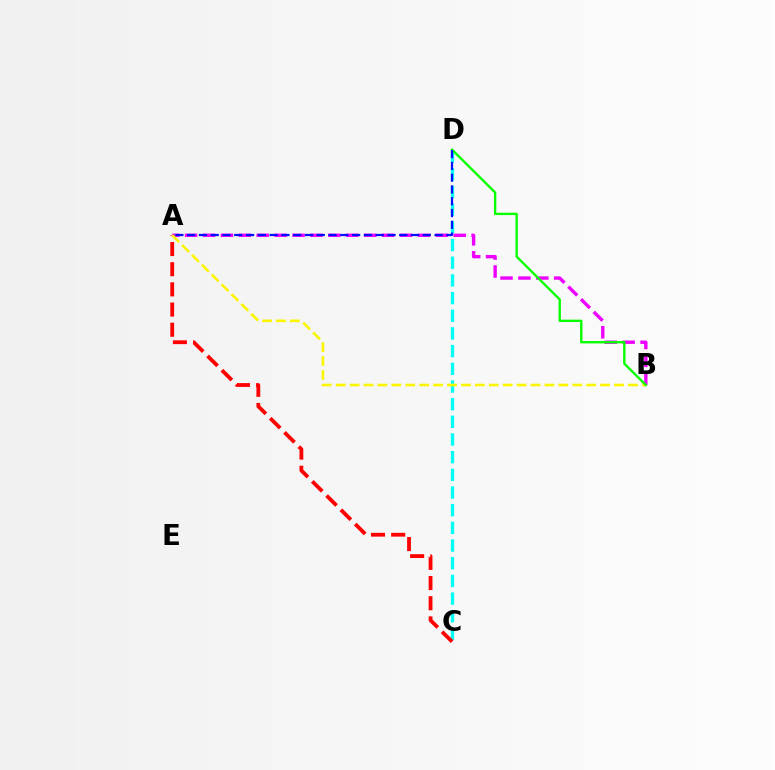{('A', 'B'): [{'color': '#ee00ff', 'line_style': 'dashed', 'thickness': 2.43}, {'color': '#fcf500', 'line_style': 'dashed', 'thickness': 1.89}], ('C', 'D'): [{'color': '#00fff6', 'line_style': 'dashed', 'thickness': 2.4}], ('A', 'C'): [{'color': '#ff0000', 'line_style': 'dashed', 'thickness': 2.74}], ('B', 'D'): [{'color': '#08ff00', 'line_style': 'solid', 'thickness': 1.7}], ('A', 'D'): [{'color': '#0010ff', 'line_style': 'dashed', 'thickness': 1.6}]}